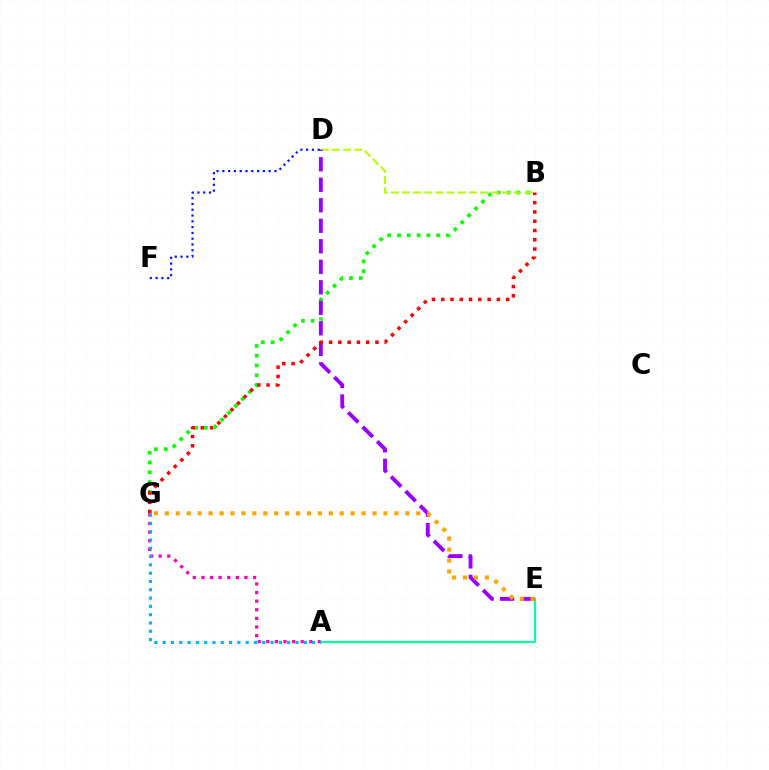{('A', 'G'): [{'color': '#ff00bd', 'line_style': 'dotted', 'thickness': 2.34}, {'color': '#00b5ff', 'line_style': 'dotted', 'thickness': 2.26}], ('A', 'E'): [{'color': '#00ff9d', 'line_style': 'solid', 'thickness': 1.55}], ('B', 'G'): [{'color': '#08ff00', 'line_style': 'dotted', 'thickness': 2.66}, {'color': '#ff0000', 'line_style': 'dotted', 'thickness': 2.52}], ('B', 'D'): [{'color': '#b3ff00', 'line_style': 'dashed', 'thickness': 1.51}], ('D', 'E'): [{'color': '#9b00ff', 'line_style': 'dashed', 'thickness': 2.79}], ('D', 'F'): [{'color': '#0010ff', 'line_style': 'dotted', 'thickness': 1.57}], ('E', 'G'): [{'color': '#ffa500', 'line_style': 'dotted', 'thickness': 2.97}]}